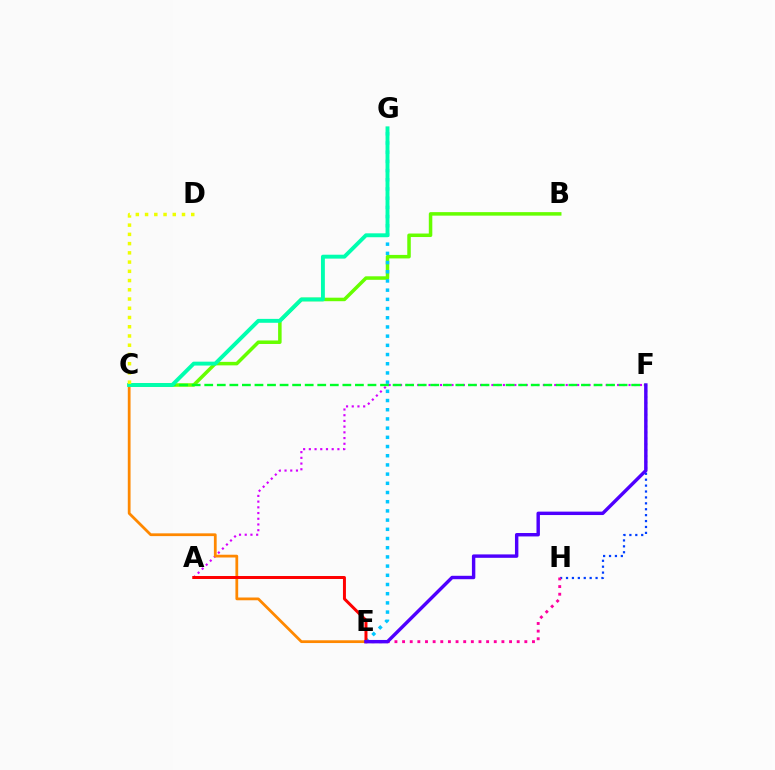{('A', 'F'): [{'color': '#d600ff', 'line_style': 'dotted', 'thickness': 1.55}], ('B', 'C'): [{'color': '#66ff00', 'line_style': 'solid', 'thickness': 2.53}], ('E', 'G'): [{'color': '#00c7ff', 'line_style': 'dotted', 'thickness': 2.5}], ('F', 'H'): [{'color': '#003fff', 'line_style': 'dotted', 'thickness': 1.61}], ('C', 'E'): [{'color': '#ff8800', 'line_style': 'solid', 'thickness': 1.99}], ('C', 'F'): [{'color': '#00ff27', 'line_style': 'dashed', 'thickness': 1.71}], ('C', 'G'): [{'color': '#00ffaf', 'line_style': 'solid', 'thickness': 2.81}], ('C', 'D'): [{'color': '#eeff00', 'line_style': 'dotted', 'thickness': 2.51}], ('E', 'H'): [{'color': '#ff00a0', 'line_style': 'dotted', 'thickness': 2.08}], ('A', 'E'): [{'color': '#ff0000', 'line_style': 'solid', 'thickness': 2.14}], ('E', 'F'): [{'color': '#4f00ff', 'line_style': 'solid', 'thickness': 2.46}]}